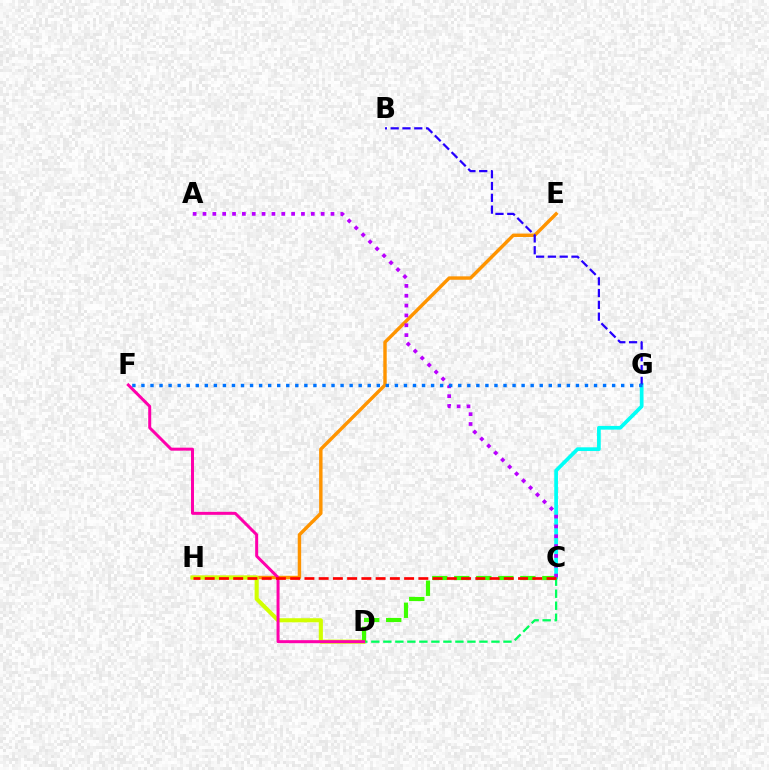{('C', 'G'): [{'color': '#00fff6', 'line_style': 'solid', 'thickness': 2.68}], ('E', 'H'): [{'color': '#ff9400', 'line_style': 'solid', 'thickness': 2.46}], ('D', 'H'): [{'color': '#d1ff00', 'line_style': 'solid', 'thickness': 2.95}], ('C', 'D'): [{'color': '#00ff5c', 'line_style': 'dashed', 'thickness': 1.63}, {'color': '#3dff00', 'line_style': 'dashed', 'thickness': 2.99}], ('B', 'G'): [{'color': '#2500ff', 'line_style': 'dashed', 'thickness': 1.6}], ('D', 'F'): [{'color': '#ff00ac', 'line_style': 'solid', 'thickness': 2.15}], ('A', 'C'): [{'color': '#b900ff', 'line_style': 'dotted', 'thickness': 2.68}], ('F', 'G'): [{'color': '#0074ff', 'line_style': 'dotted', 'thickness': 2.46}], ('C', 'H'): [{'color': '#ff0000', 'line_style': 'dashed', 'thickness': 1.93}]}